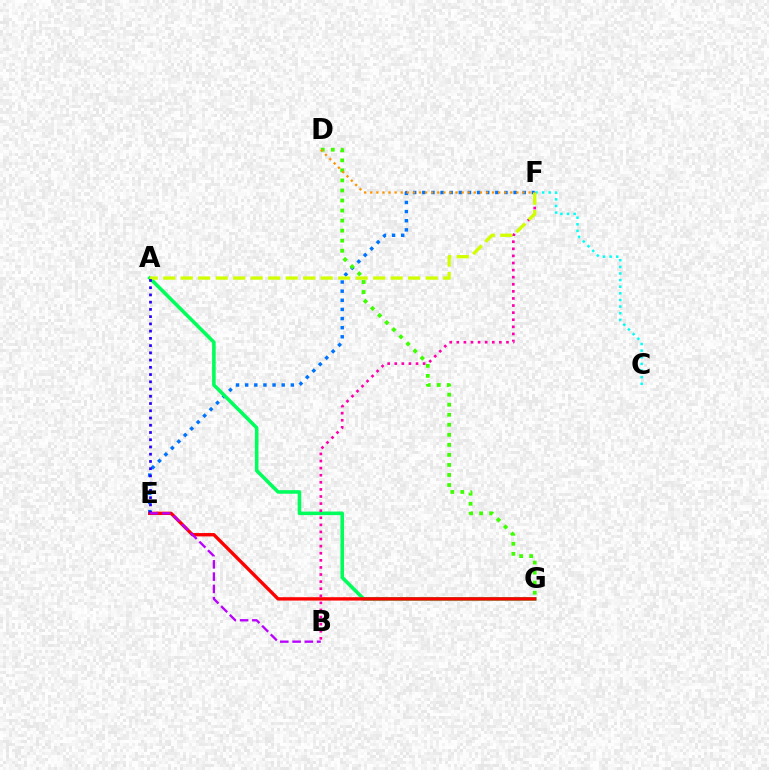{('E', 'F'): [{'color': '#0074ff', 'line_style': 'dotted', 'thickness': 2.48}], ('A', 'G'): [{'color': '#00ff5c', 'line_style': 'solid', 'thickness': 2.57}], ('D', 'G'): [{'color': '#3dff00', 'line_style': 'dotted', 'thickness': 2.73}], ('E', 'G'): [{'color': '#ff0000', 'line_style': 'solid', 'thickness': 2.41}], ('C', 'F'): [{'color': '#00fff6', 'line_style': 'dotted', 'thickness': 1.8}], ('B', 'F'): [{'color': '#ff00ac', 'line_style': 'dotted', 'thickness': 1.93}], ('A', 'F'): [{'color': '#d1ff00', 'line_style': 'dashed', 'thickness': 2.38}], ('A', 'E'): [{'color': '#2500ff', 'line_style': 'dotted', 'thickness': 1.97}], ('D', 'F'): [{'color': '#ff9400', 'line_style': 'dotted', 'thickness': 1.65}], ('B', 'E'): [{'color': '#b900ff', 'line_style': 'dashed', 'thickness': 1.67}]}